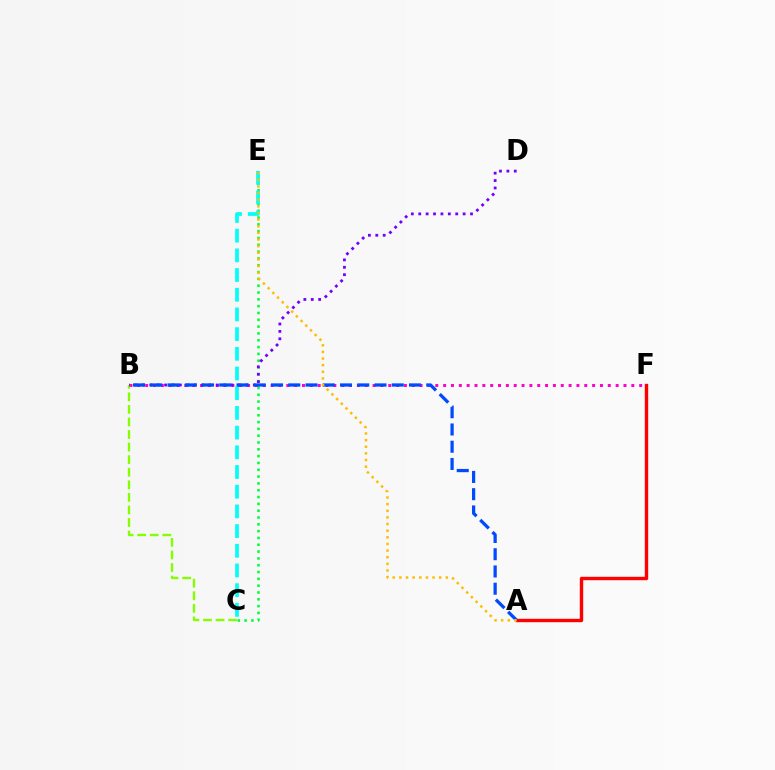{('C', 'E'): [{'color': '#00ff39', 'line_style': 'dotted', 'thickness': 1.85}, {'color': '#00fff6', 'line_style': 'dashed', 'thickness': 2.68}], ('B', 'F'): [{'color': '#ff00cf', 'line_style': 'dotted', 'thickness': 2.13}], ('B', 'C'): [{'color': '#84ff00', 'line_style': 'dashed', 'thickness': 1.71}], ('B', 'D'): [{'color': '#7200ff', 'line_style': 'dotted', 'thickness': 2.01}], ('A', 'F'): [{'color': '#ff0000', 'line_style': 'solid', 'thickness': 2.45}], ('A', 'B'): [{'color': '#004bff', 'line_style': 'dashed', 'thickness': 2.34}], ('A', 'E'): [{'color': '#ffbd00', 'line_style': 'dotted', 'thickness': 1.8}]}